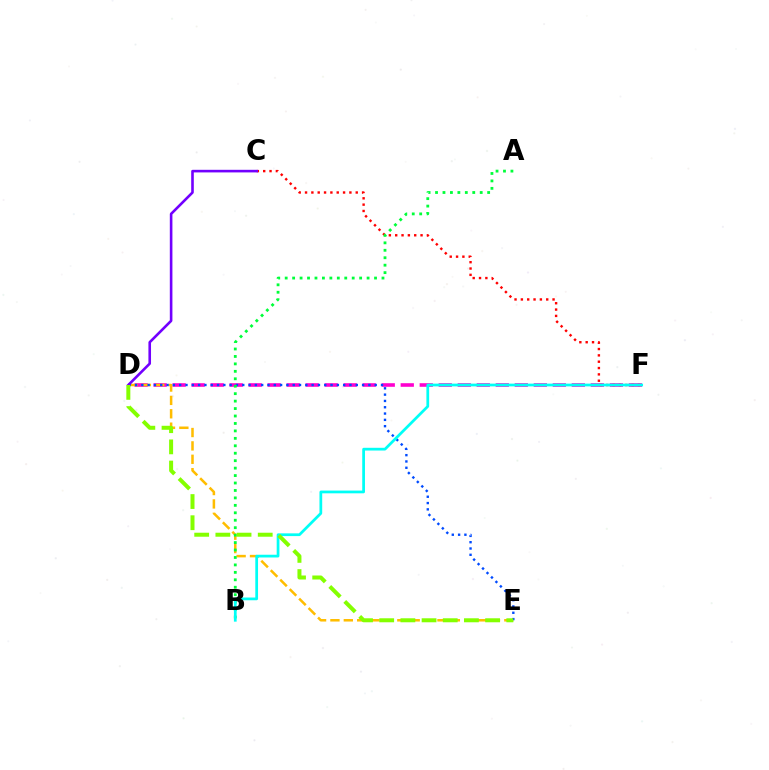{('D', 'F'): [{'color': '#ff00cf', 'line_style': 'dashed', 'thickness': 2.58}], ('D', 'E'): [{'color': '#ffbd00', 'line_style': 'dashed', 'thickness': 1.82}, {'color': '#004bff', 'line_style': 'dotted', 'thickness': 1.71}, {'color': '#84ff00', 'line_style': 'dashed', 'thickness': 2.88}], ('C', 'F'): [{'color': '#ff0000', 'line_style': 'dotted', 'thickness': 1.72}], ('A', 'B'): [{'color': '#00ff39', 'line_style': 'dotted', 'thickness': 2.02}], ('B', 'F'): [{'color': '#00fff6', 'line_style': 'solid', 'thickness': 1.97}], ('C', 'D'): [{'color': '#7200ff', 'line_style': 'solid', 'thickness': 1.88}]}